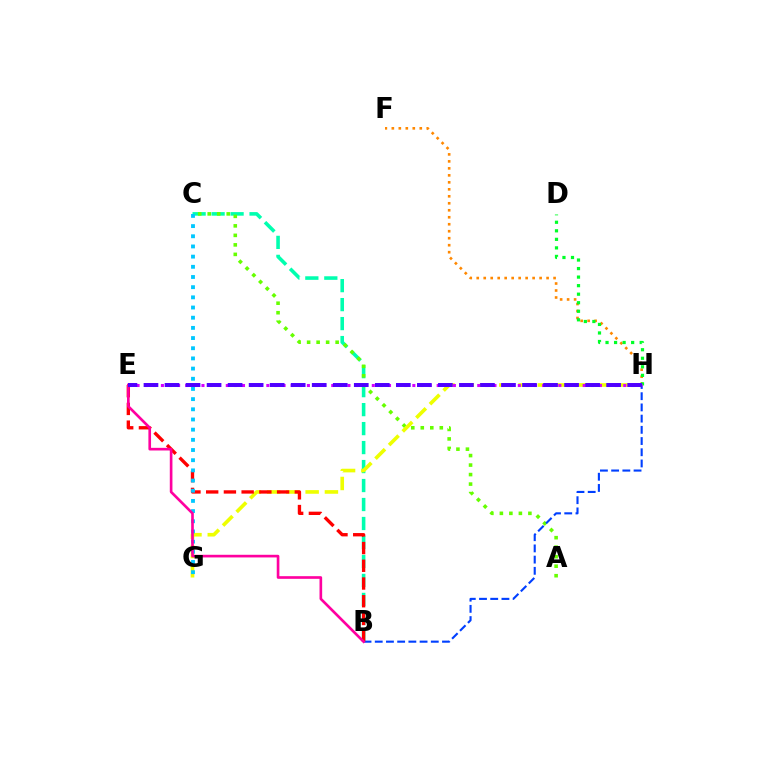{('F', 'H'): [{'color': '#ff8800', 'line_style': 'dotted', 'thickness': 1.9}], ('B', 'C'): [{'color': '#00ffaf', 'line_style': 'dashed', 'thickness': 2.58}], ('A', 'C'): [{'color': '#66ff00', 'line_style': 'dotted', 'thickness': 2.58}], ('B', 'H'): [{'color': '#003fff', 'line_style': 'dashed', 'thickness': 1.52}], ('G', 'H'): [{'color': '#eeff00', 'line_style': 'dashed', 'thickness': 2.62}], ('B', 'E'): [{'color': '#ff0000', 'line_style': 'dashed', 'thickness': 2.41}, {'color': '#ff00a0', 'line_style': 'solid', 'thickness': 1.91}], ('C', 'G'): [{'color': '#00c7ff', 'line_style': 'dotted', 'thickness': 2.77}], ('D', 'H'): [{'color': '#00ff27', 'line_style': 'dotted', 'thickness': 2.32}], ('E', 'H'): [{'color': '#d600ff', 'line_style': 'dotted', 'thickness': 2.2}, {'color': '#4f00ff', 'line_style': 'dashed', 'thickness': 2.86}]}